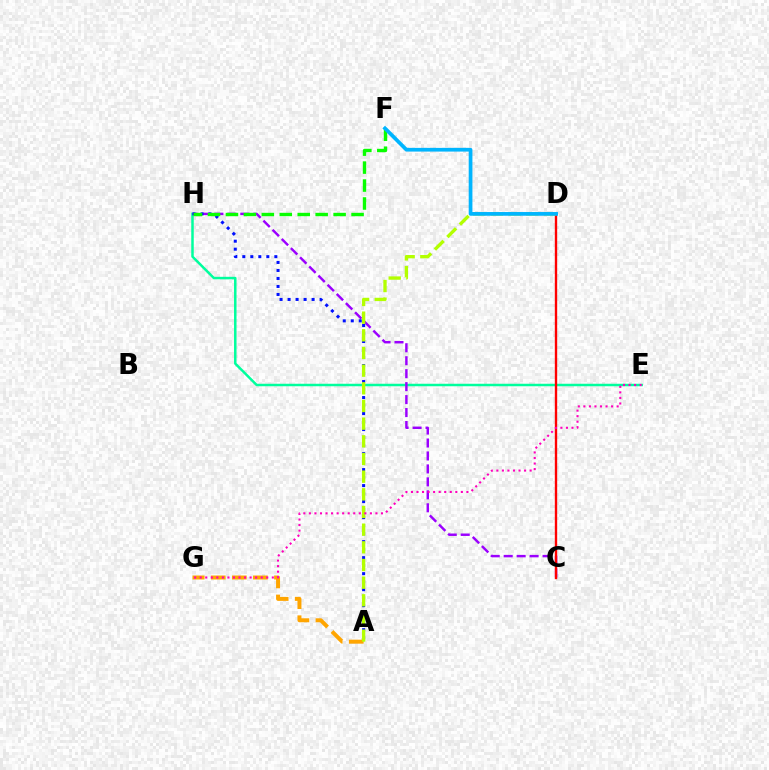{('E', 'H'): [{'color': '#00ff9d', 'line_style': 'solid', 'thickness': 1.79}], ('C', 'H'): [{'color': '#9b00ff', 'line_style': 'dashed', 'thickness': 1.76}], ('C', 'D'): [{'color': '#ff0000', 'line_style': 'solid', 'thickness': 1.71}], ('A', 'H'): [{'color': '#0010ff', 'line_style': 'dotted', 'thickness': 2.17}], ('A', 'G'): [{'color': '#ffa500', 'line_style': 'dashed', 'thickness': 2.86}], ('A', 'D'): [{'color': '#b3ff00', 'line_style': 'dashed', 'thickness': 2.4}], ('F', 'H'): [{'color': '#08ff00', 'line_style': 'dashed', 'thickness': 2.44}], ('D', 'F'): [{'color': '#00b5ff', 'line_style': 'solid', 'thickness': 2.67}], ('E', 'G'): [{'color': '#ff00bd', 'line_style': 'dotted', 'thickness': 1.51}]}